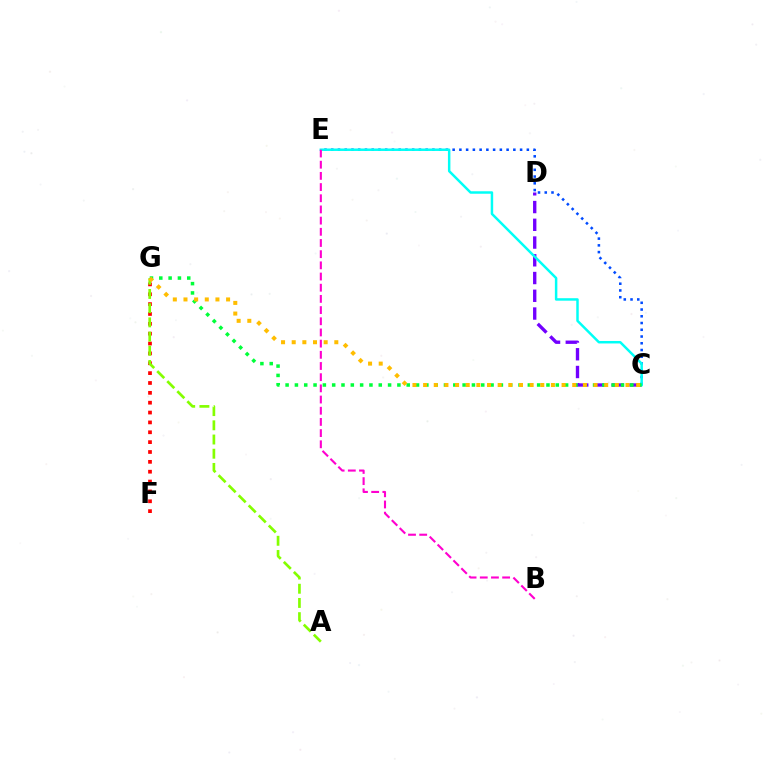{('C', 'D'): [{'color': '#7200ff', 'line_style': 'dashed', 'thickness': 2.41}], ('C', 'E'): [{'color': '#004bff', 'line_style': 'dotted', 'thickness': 1.83}, {'color': '#00fff6', 'line_style': 'solid', 'thickness': 1.78}], ('F', 'G'): [{'color': '#ff0000', 'line_style': 'dotted', 'thickness': 2.68}], ('A', 'G'): [{'color': '#84ff00', 'line_style': 'dashed', 'thickness': 1.93}], ('B', 'E'): [{'color': '#ff00cf', 'line_style': 'dashed', 'thickness': 1.52}], ('C', 'G'): [{'color': '#00ff39', 'line_style': 'dotted', 'thickness': 2.53}, {'color': '#ffbd00', 'line_style': 'dotted', 'thickness': 2.89}]}